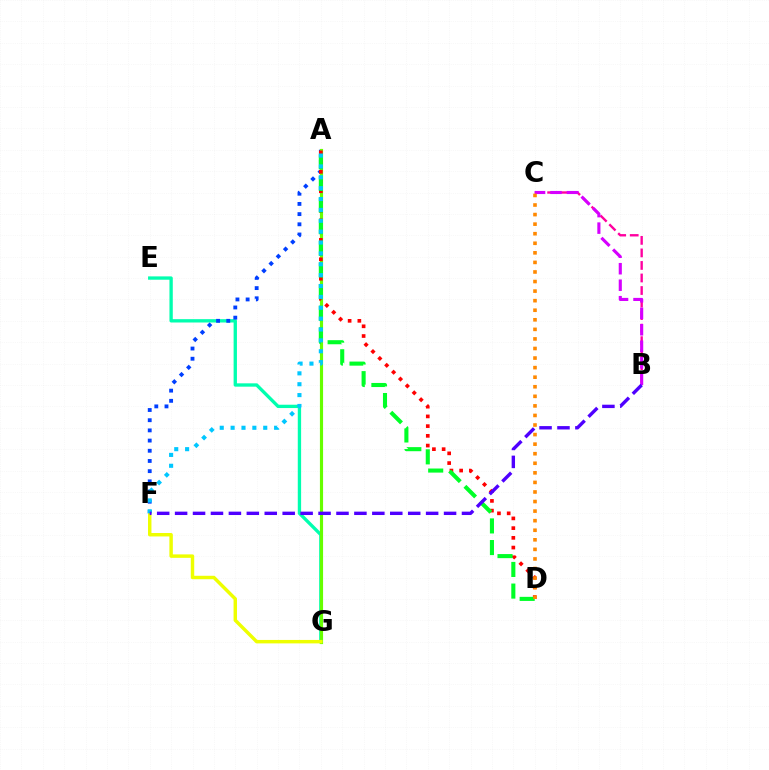{('E', 'G'): [{'color': '#00ffaf', 'line_style': 'solid', 'thickness': 2.4}], ('A', 'F'): [{'color': '#003fff', 'line_style': 'dotted', 'thickness': 2.77}, {'color': '#00c7ff', 'line_style': 'dotted', 'thickness': 2.95}], ('A', 'G'): [{'color': '#66ff00', 'line_style': 'solid', 'thickness': 2.27}], ('B', 'C'): [{'color': '#ff00a0', 'line_style': 'dashed', 'thickness': 1.7}, {'color': '#d600ff', 'line_style': 'dashed', 'thickness': 2.24}], ('F', 'G'): [{'color': '#eeff00', 'line_style': 'solid', 'thickness': 2.48}], ('A', 'D'): [{'color': '#ff0000', 'line_style': 'dotted', 'thickness': 2.64}, {'color': '#00ff27', 'line_style': 'dashed', 'thickness': 2.94}], ('B', 'F'): [{'color': '#4f00ff', 'line_style': 'dashed', 'thickness': 2.44}], ('C', 'D'): [{'color': '#ff8800', 'line_style': 'dotted', 'thickness': 2.6}]}